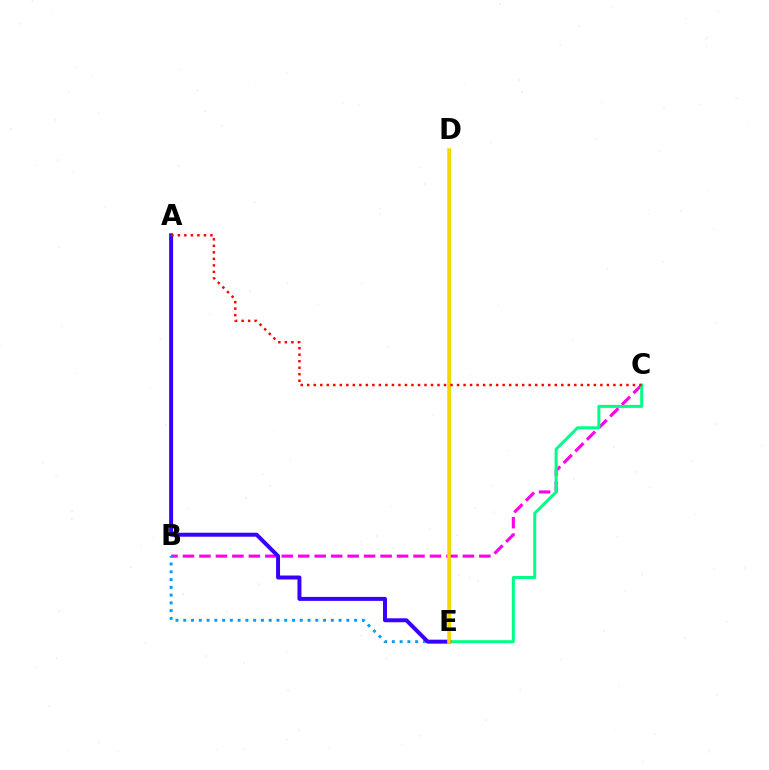{('D', 'E'): [{'color': '#4fff00', 'line_style': 'solid', 'thickness': 1.85}, {'color': '#ffd500', 'line_style': 'solid', 'thickness': 2.6}], ('B', 'C'): [{'color': '#ff00ed', 'line_style': 'dashed', 'thickness': 2.24}], ('B', 'E'): [{'color': '#009eff', 'line_style': 'dotted', 'thickness': 2.11}], ('C', 'E'): [{'color': '#00ff86', 'line_style': 'solid', 'thickness': 2.15}], ('A', 'E'): [{'color': '#3700ff', 'line_style': 'solid', 'thickness': 2.86}], ('A', 'C'): [{'color': '#ff0000', 'line_style': 'dotted', 'thickness': 1.77}]}